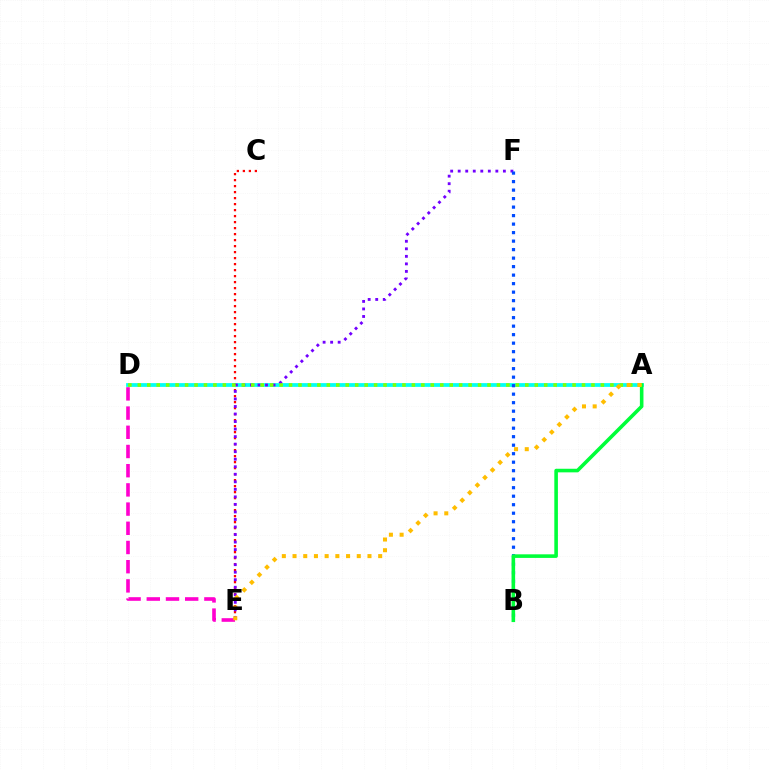{('C', 'E'): [{'color': '#ff0000', 'line_style': 'dotted', 'thickness': 1.63}], ('D', 'E'): [{'color': '#ff00cf', 'line_style': 'dashed', 'thickness': 2.61}], ('A', 'D'): [{'color': '#00fff6', 'line_style': 'solid', 'thickness': 2.71}, {'color': '#84ff00', 'line_style': 'dotted', 'thickness': 2.57}], ('E', 'F'): [{'color': '#7200ff', 'line_style': 'dotted', 'thickness': 2.05}], ('B', 'F'): [{'color': '#004bff', 'line_style': 'dotted', 'thickness': 2.31}], ('A', 'B'): [{'color': '#00ff39', 'line_style': 'solid', 'thickness': 2.59}], ('A', 'E'): [{'color': '#ffbd00', 'line_style': 'dotted', 'thickness': 2.91}]}